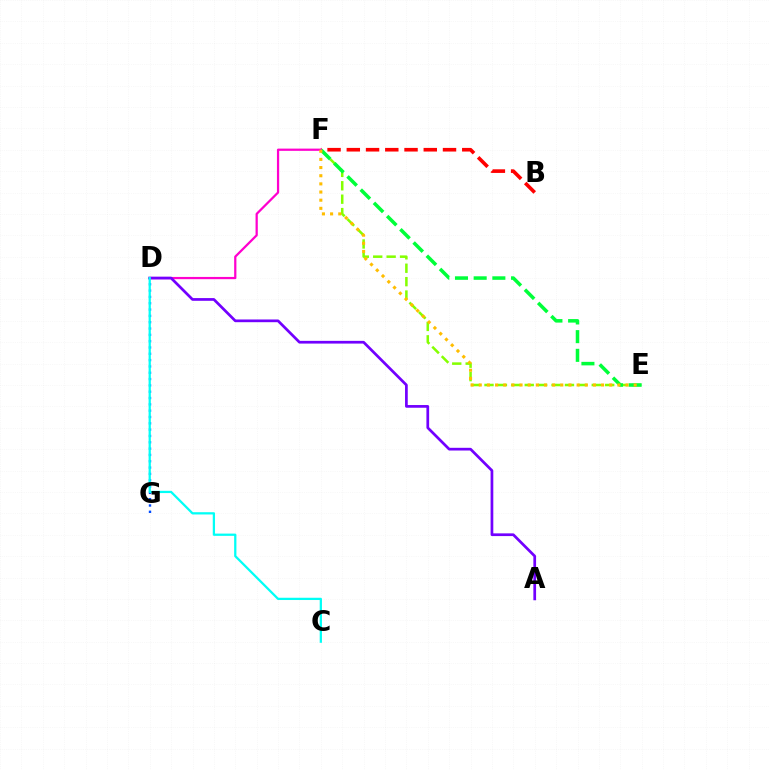{('D', 'G'): [{'color': '#004bff', 'line_style': 'dotted', 'thickness': 1.72}], ('E', 'F'): [{'color': '#84ff00', 'line_style': 'dashed', 'thickness': 1.82}, {'color': '#00ff39', 'line_style': 'dashed', 'thickness': 2.54}, {'color': '#ffbd00', 'line_style': 'dotted', 'thickness': 2.22}], ('B', 'F'): [{'color': '#ff0000', 'line_style': 'dashed', 'thickness': 2.61}], ('D', 'F'): [{'color': '#ff00cf', 'line_style': 'solid', 'thickness': 1.62}], ('A', 'D'): [{'color': '#7200ff', 'line_style': 'solid', 'thickness': 1.96}], ('C', 'D'): [{'color': '#00fff6', 'line_style': 'solid', 'thickness': 1.63}]}